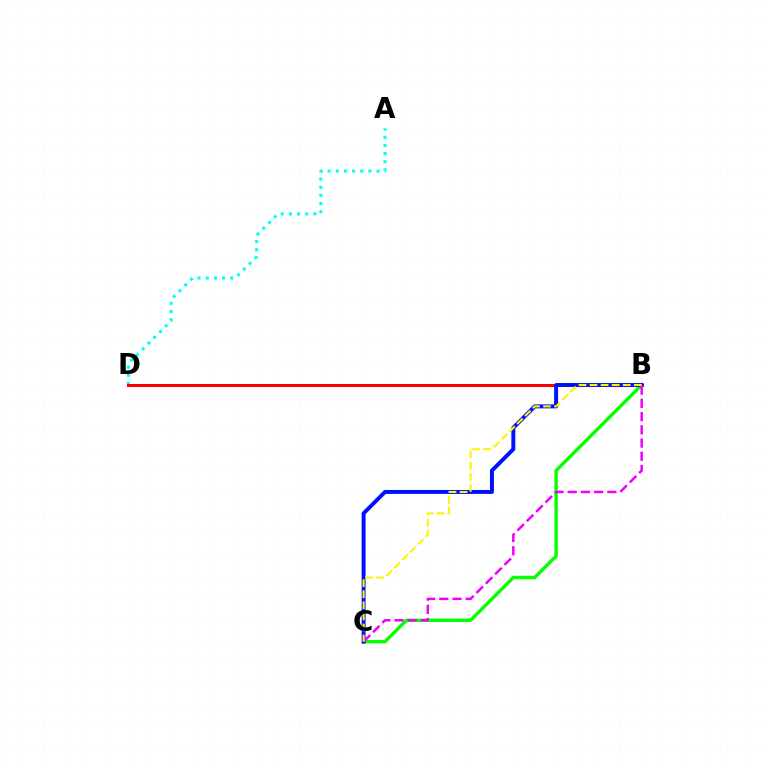{('A', 'D'): [{'color': '#00fff6', 'line_style': 'dotted', 'thickness': 2.21}], ('B', 'C'): [{'color': '#08ff00', 'line_style': 'solid', 'thickness': 2.46}, {'color': '#0010ff', 'line_style': 'solid', 'thickness': 2.84}, {'color': '#ee00ff', 'line_style': 'dashed', 'thickness': 1.8}, {'color': '#fcf500', 'line_style': 'dashed', 'thickness': 1.5}], ('B', 'D'): [{'color': '#ff0000', 'line_style': 'solid', 'thickness': 2.16}]}